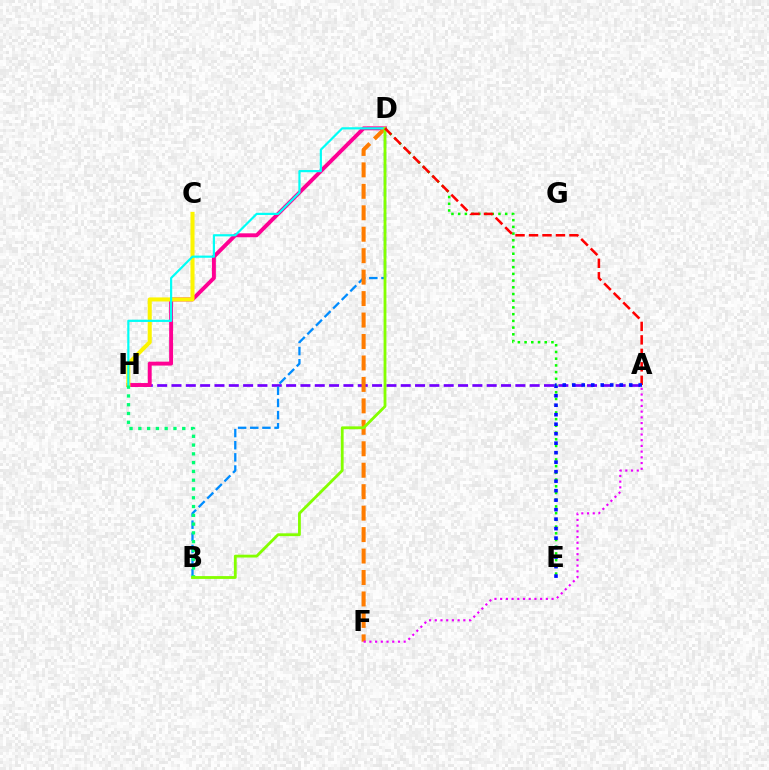{('A', 'H'): [{'color': '#7200ff', 'line_style': 'dashed', 'thickness': 1.95}], ('D', 'E'): [{'color': '#08ff00', 'line_style': 'dotted', 'thickness': 1.82}], ('D', 'H'): [{'color': '#ff0094', 'line_style': 'solid', 'thickness': 2.82}, {'color': '#00fff6', 'line_style': 'solid', 'thickness': 1.58}], ('B', 'D'): [{'color': '#008cff', 'line_style': 'dashed', 'thickness': 1.65}, {'color': '#84ff00', 'line_style': 'solid', 'thickness': 2.03}], ('C', 'H'): [{'color': '#fcf500', 'line_style': 'solid', 'thickness': 2.91}], ('D', 'F'): [{'color': '#ff7c00', 'line_style': 'dashed', 'thickness': 2.91}], ('A', 'F'): [{'color': '#ee00ff', 'line_style': 'dotted', 'thickness': 1.55}], ('B', 'H'): [{'color': '#00ff74', 'line_style': 'dotted', 'thickness': 2.39}], ('A', 'D'): [{'color': '#ff0000', 'line_style': 'dashed', 'thickness': 1.83}], ('A', 'E'): [{'color': '#0010ff', 'line_style': 'dotted', 'thickness': 2.58}]}